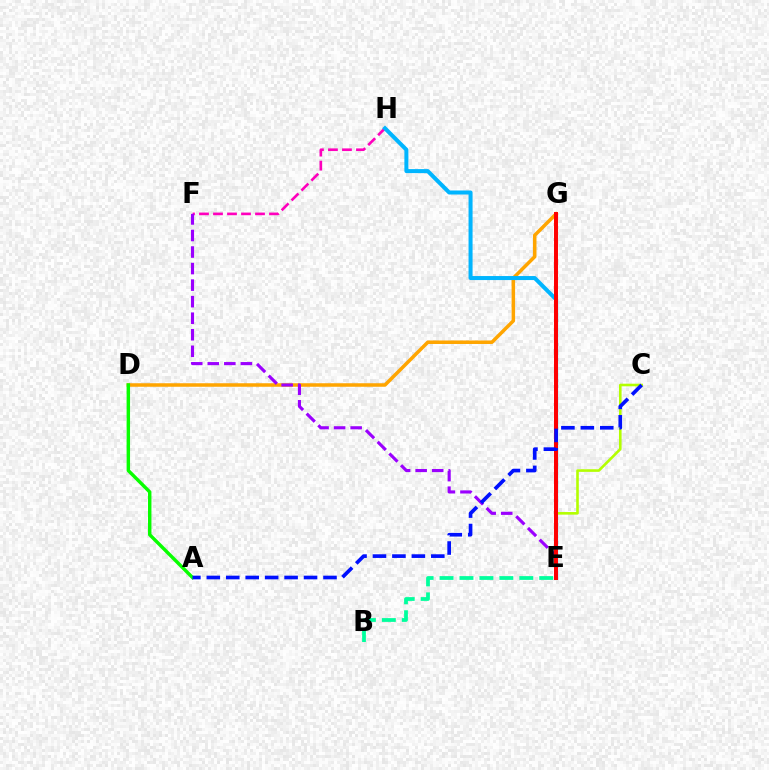{('D', 'G'): [{'color': '#ffa500', 'line_style': 'solid', 'thickness': 2.53}], ('F', 'H'): [{'color': '#ff00bd', 'line_style': 'dashed', 'thickness': 1.9}], ('B', 'E'): [{'color': '#00ff9d', 'line_style': 'dashed', 'thickness': 2.71}], ('E', 'H'): [{'color': '#00b5ff', 'line_style': 'solid', 'thickness': 2.9}], ('E', 'F'): [{'color': '#9b00ff', 'line_style': 'dashed', 'thickness': 2.25}], ('A', 'D'): [{'color': '#08ff00', 'line_style': 'solid', 'thickness': 2.46}], ('C', 'E'): [{'color': '#b3ff00', 'line_style': 'solid', 'thickness': 1.87}], ('E', 'G'): [{'color': '#ff0000', 'line_style': 'solid', 'thickness': 2.86}], ('A', 'C'): [{'color': '#0010ff', 'line_style': 'dashed', 'thickness': 2.64}]}